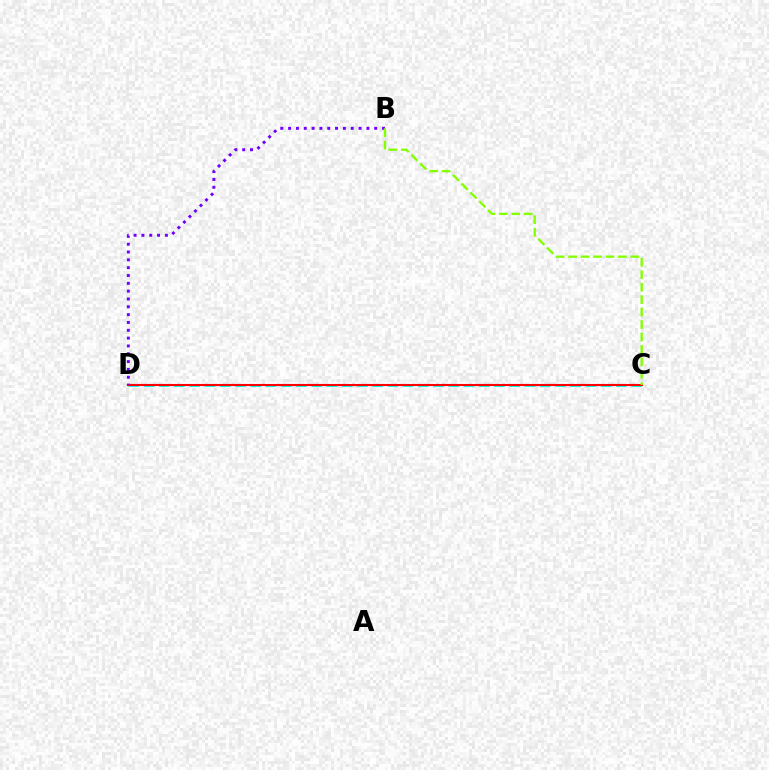{('C', 'D'): [{'color': '#00fff6', 'line_style': 'dashed', 'thickness': 2.07}, {'color': '#ff0000', 'line_style': 'solid', 'thickness': 1.52}], ('B', 'D'): [{'color': '#7200ff', 'line_style': 'dotted', 'thickness': 2.13}], ('B', 'C'): [{'color': '#84ff00', 'line_style': 'dashed', 'thickness': 1.69}]}